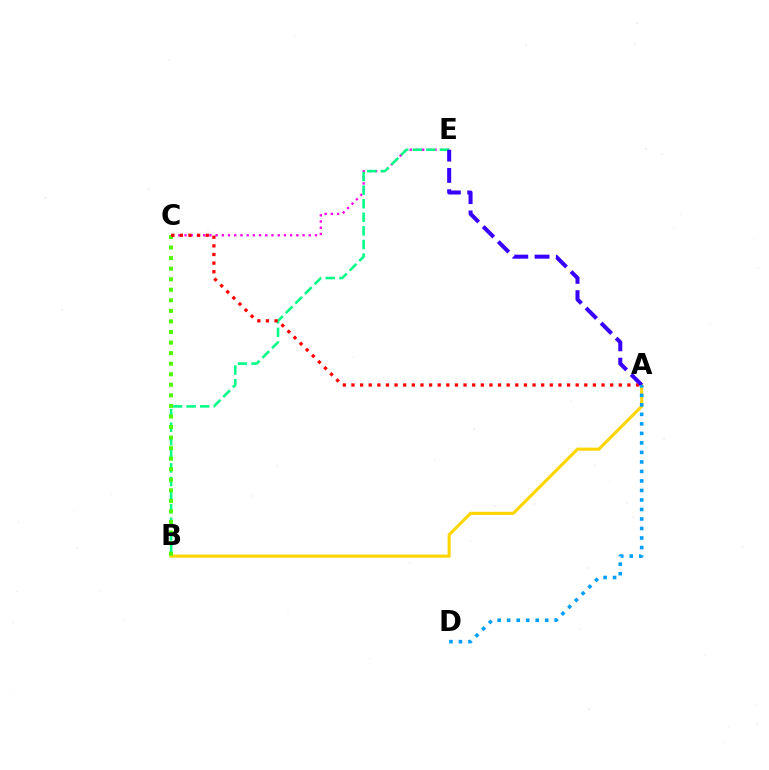{('C', 'E'): [{'color': '#ff00ed', 'line_style': 'dotted', 'thickness': 1.69}], ('A', 'B'): [{'color': '#ffd500', 'line_style': 'solid', 'thickness': 2.23}], ('B', 'E'): [{'color': '#00ff86', 'line_style': 'dashed', 'thickness': 1.85}], ('B', 'C'): [{'color': '#4fff00', 'line_style': 'dotted', 'thickness': 2.87}], ('A', 'C'): [{'color': '#ff0000', 'line_style': 'dotted', 'thickness': 2.34}], ('A', 'E'): [{'color': '#3700ff', 'line_style': 'dashed', 'thickness': 2.89}], ('A', 'D'): [{'color': '#009eff', 'line_style': 'dotted', 'thickness': 2.58}]}